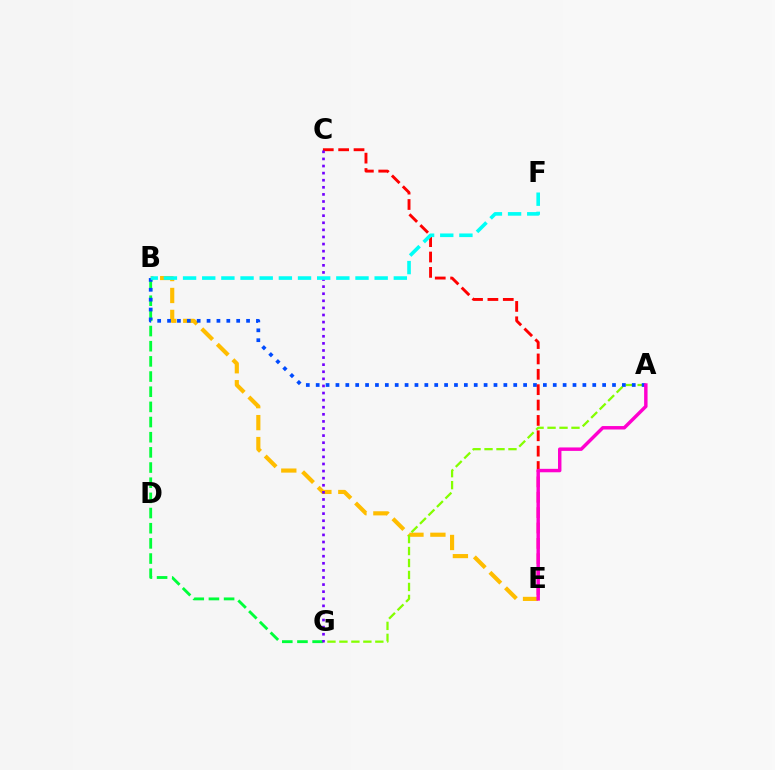{('B', 'E'): [{'color': '#ffbd00', 'line_style': 'dashed', 'thickness': 2.98}], ('B', 'G'): [{'color': '#00ff39', 'line_style': 'dashed', 'thickness': 2.06}], ('A', 'G'): [{'color': '#84ff00', 'line_style': 'dashed', 'thickness': 1.63}], ('A', 'B'): [{'color': '#004bff', 'line_style': 'dotted', 'thickness': 2.68}], ('C', 'E'): [{'color': '#ff0000', 'line_style': 'dashed', 'thickness': 2.09}], ('C', 'G'): [{'color': '#7200ff', 'line_style': 'dotted', 'thickness': 1.93}], ('B', 'F'): [{'color': '#00fff6', 'line_style': 'dashed', 'thickness': 2.6}], ('A', 'E'): [{'color': '#ff00cf', 'line_style': 'solid', 'thickness': 2.48}]}